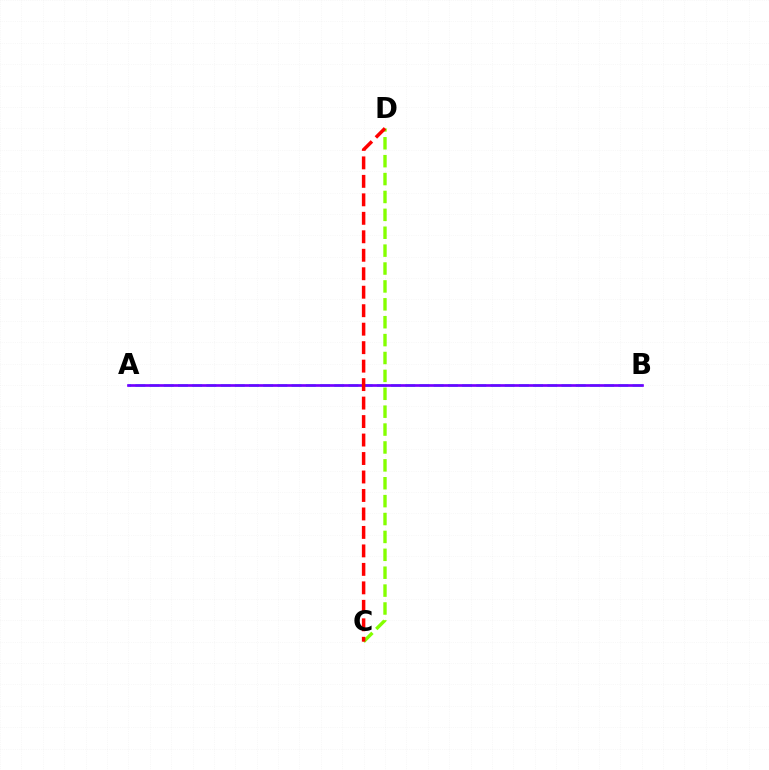{('A', 'B'): [{'color': '#00fff6', 'line_style': 'dashed', 'thickness': 1.93}, {'color': '#7200ff', 'line_style': 'solid', 'thickness': 1.93}], ('C', 'D'): [{'color': '#84ff00', 'line_style': 'dashed', 'thickness': 2.43}, {'color': '#ff0000', 'line_style': 'dashed', 'thickness': 2.51}]}